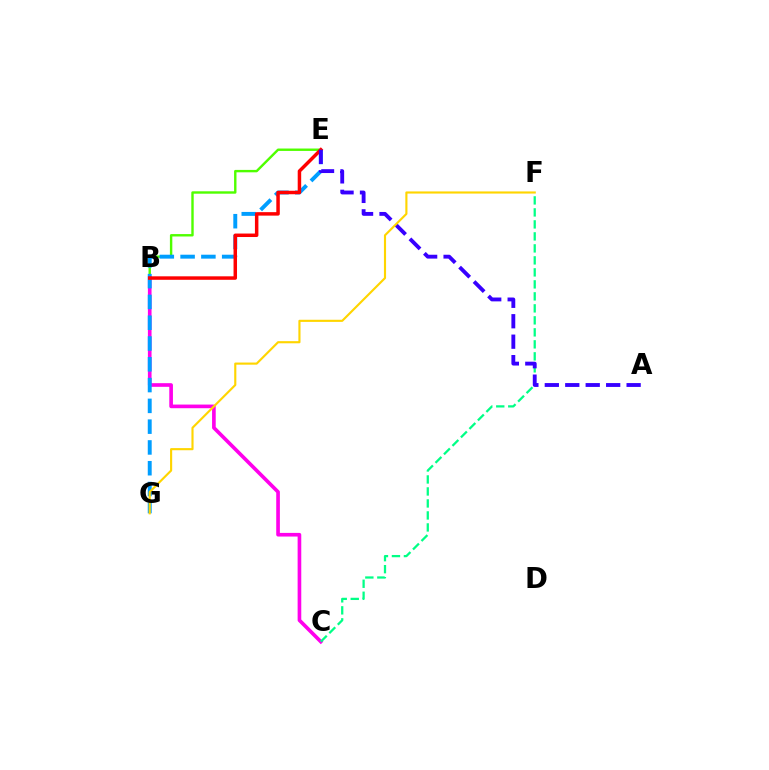{('B', 'E'): [{'color': '#4fff00', 'line_style': 'solid', 'thickness': 1.73}, {'color': '#ff0000', 'line_style': 'solid', 'thickness': 2.51}], ('B', 'C'): [{'color': '#ff00ed', 'line_style': 'solid', 'thickness': 2.63}], ('C', 'F'): [{'color': '#00ff86', 'line_style': 'dashed', 'thickness': 1.63}], ('E', 'G'): [{'color': '#009eff', 'line_style': 'dashed', 'thickness': 2.82}], ('A', 'E'): [{'color': '#3700ff', 'line_style': 'dashed', 'thickness': 2.78}], ('F', 'G'): [{'color': '#ffd500', 'line_style': 'solid', 'thickness': 1.54}]}